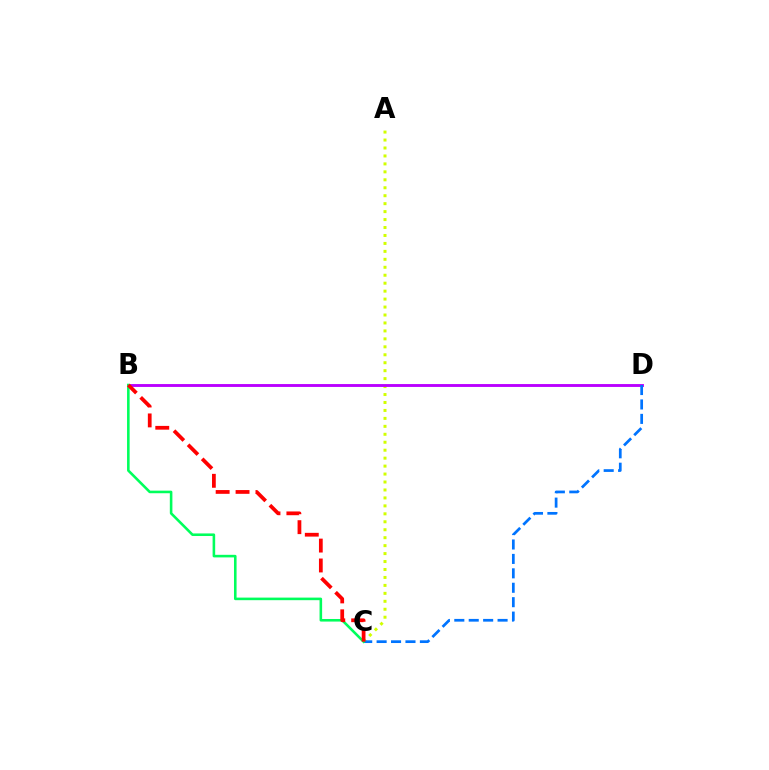{('A', 'C'): [{'color': '#d1ff00', 'line_style': 'dotted', 'thickness': 2.16}], ('B', 'D'): [{'color': '#b900ff', 'line_style': 'solid', 'thickness': 2.08}], ('C', 'D'): [{'color': '#0074ff', 'line_style': 'dashed', 'thickness': 1.96}], ('B', 'C'): [{'color': '#00ff5c', 'line_style': 'solid', 'thickness': 1.86}, {'color': '#ff0000', 'line_style': 'dashed', 'thickness': 2.7}]}